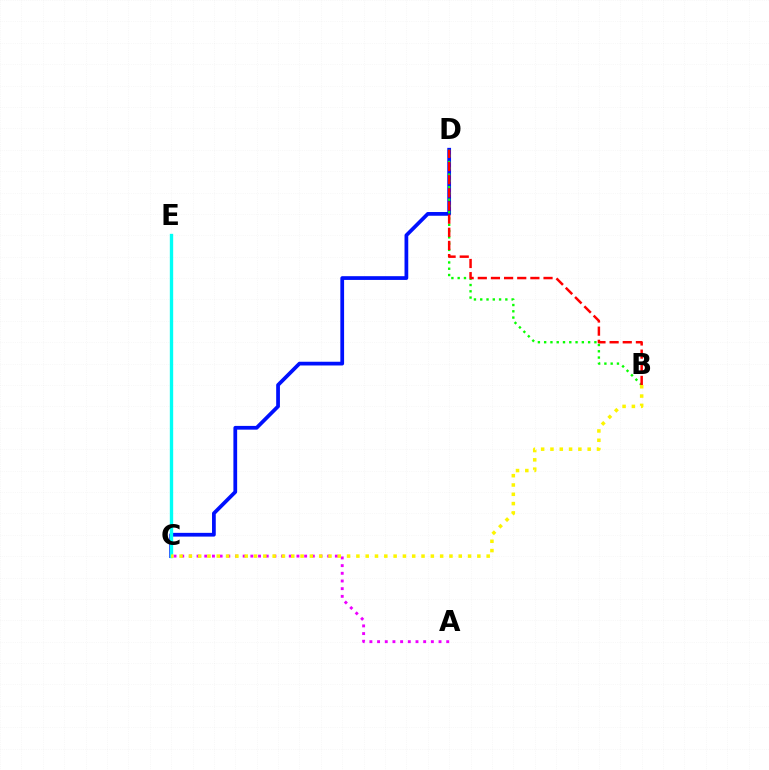{('C', 'D'): [{'color': '#0010ff', 'line_style': 'solid', 'thickness': 2.69}], ('A', 'C'): [{'color': '#ee00ff', 'line_style': 'dotted', 'thickness': 2.09}], ('B', 'D'): [{'color': '#08ff00', 'line_style': 'dotted', 'thickness': 1.71}, {'color': '#ff0000', 'line_style': 'dashed', 'thickness': 1.79}], ('C', 'E'): [{'color': '#00fff6', 'line_style': 'solid', 'thickness': 2.41}], ('B', 'C'): [{'color': '#fcf500', 'line_style': 'dotted', 'thickness': 2.53}]}